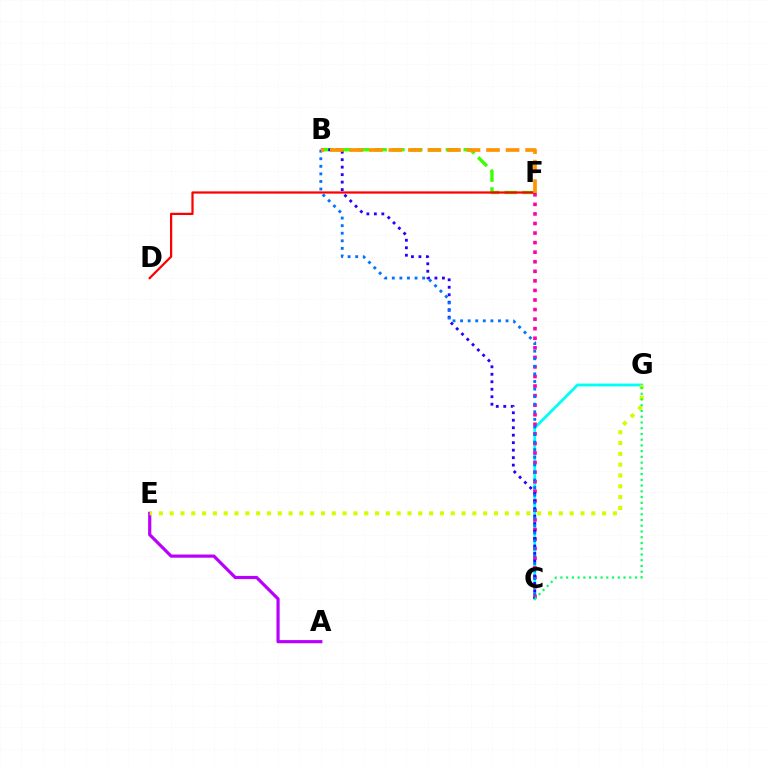{('C', 'G'): [{'color': '#00fff6', 'line_style': 'solid', 'thickness': 2.03}, {'color': '#00ff5c', 'line_style': 'dotted', 'thickness': 1.56}], ('B', 'F'): [{'color': '#3dff00', 'line_style': 'dashed', 'thickness': 2.42}, {'color': '#ff9400', 'line_style': 'dashed', 'thickness': 2.65}], ('A', 'E'): [{'color': '#b900ff', 'line_style': 'solid', 'thickness': 2.29}], ('C', 'F'): [{'color': '#ff00ac', 'line_style': 'dotted', 'thickness': 2.6}], ('D', 'F'): [{'color': '#ff0000', 'line_style': 'solid', 'thickness': 1.6}], ('B', 'C'): [{'color': '#2500ff', 'line_style': 'dotted', 'thickness': 2.03}, {'color': '#0074ff', 'line_style': 'dotted', 'thickness': 2.06}], ('E', 'G'): [{'color': '#d1ff00', 'line_style': 'dotted', 'thickness': 2.94}]}